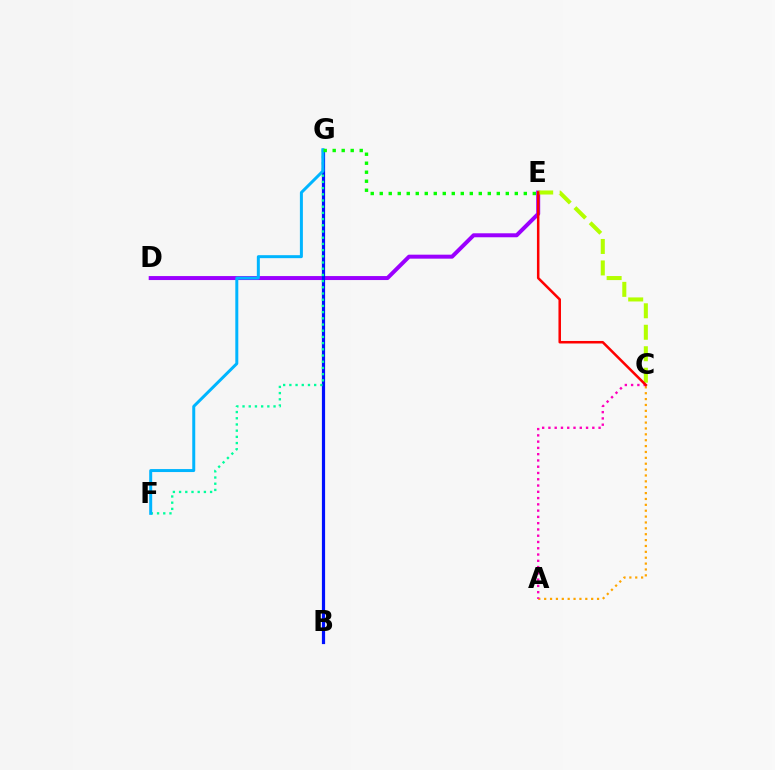{('A', 'C'): [{'color': '#ffa500', 'line_style': 'dotted', 'thickness': 1.6}, {'color': '#ff00bd', 'line_style': 'dotted', 'thickness': 1.7}], ('D', 'E'): [{'color': '#9b00ff', 'line_style': 'solid', 'thickness': 2.87}], ('C', 'E'): [{'color': '#b3ff00', 'line_style': 'dashed', 'thickness': 2.92}, {'color': '#ff0000', 'line_style': 'solid', 'thickness': 1.82}], ('B', 'G'): [{'color': '#0010ff', 'line_style': 'solid', 'thickness': 2.3}], ('F', 'G'): [{'color': '#00ff9d', 'line_style': 'dotted', 'thickness': 1.68}, {'color': '#00b5ff', 'line_style': 'solid', 'thickness': 2.15}], ('E', 'G'): [{'color': '#08ff00', 'line_style': 'dotted', 'thickness': 2.45}]}